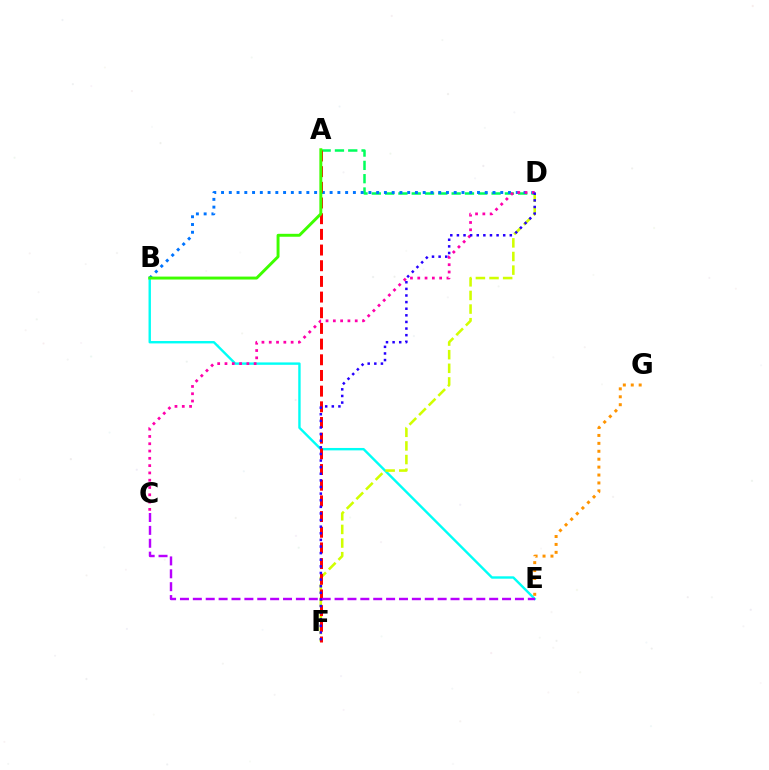{('B', 'E'): [{'color': '#00fff6', 'line_style': 'solid', 'thickness': 1.73}], ('A', 'D'): [{'color': '#00ff5c', 'line_style': 'dashed', 'thickness': 1.81}], ('D', 'F'): [{'color': '#d1ff00', 'line_style': 'dashed', 'thickness': 1.85}, {'color': '#2500ff', 'line_style': 'dotted', 'thickness': 1.8}], ('B', 'D'): [{'color': '#0074ff', 'line_style': 'dotted', 'thickness': 2.11}], ('A', 'F'): [{'color': '#ff0000', 'line_style': 'dashed', 'thickness': 2.13}], ('C', 'D'): [{'color': '#ff00ac', 'line_style': 'dotted', 'thickness': 1.98}], ('C', 'E'): [{'color': '#b900ff', 'line_style': 'dashed', 'thickness': 1.75}], ('E', 'G'): [{'color': '#ff9400', 'line_style': 'dotted', 'thickness': 2.15}], ('A', 'B'): [{'color': '#3dff00', 'line_style': 'solid', 'thickness': 2.11}]}